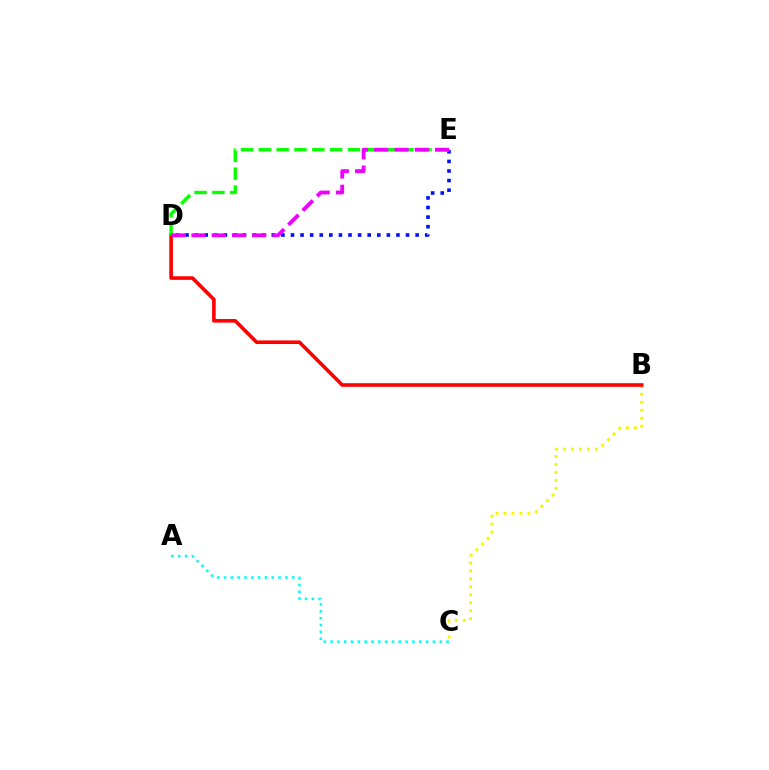{('B', 'C'): [{'color': '#fcf500', 'line_style': 'dotted', 'thickness': 2.16}], ('B', 'D'): [{'color': '#ff0000', 'line_style': 'solid', 'thickness': 2.59}], ('D', 'E'): [{'color': '#0010ff', 'line_style': 'dotted', 'thickness': 2.61}, {'color': '#08ff00', 'line_style': 'dashed', 'thickness': 2.42}, {'color': '#ee00ff', 'line_style': 'dashed', 'thickness': 2.75}], ('A', 'C'): [{'color': '#00fff6', 'line_style': 'dotted', 'thickness': 1.85}]}